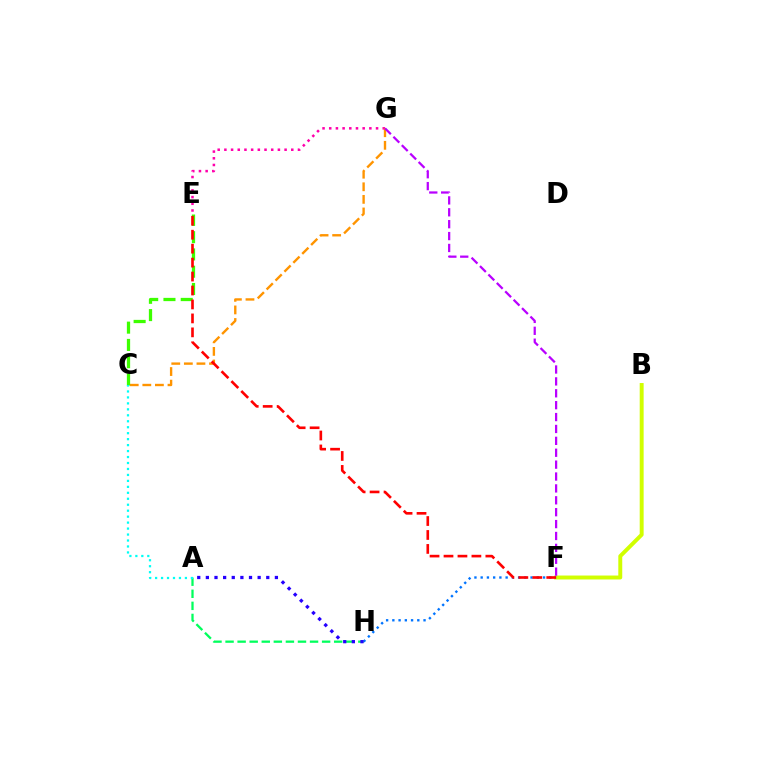{('B', 'F'): [{'color': '#d1ff00', 'line_style': 'solid', 'thickness': 2.83}], ('A', 'H'): [{'color': '#00ff5c', 'line_style': 'dashed', 'thickness': 1.64}, {'color': '#2500ff', 'line_style': 'dotted', 'thickness': 2.34}], ('E', 'G'): [{'color': '#ff00ac', 'line_style': 'dotted', 'thickness': 1.82}], ('C', 'G'): [{'color': '#ff9400', 'line_style': 'dashed', 'thickness': 1.71}], ('F', 'H'): [{'color': '#0074ff', 'line_style': 'dotted', 'thickness': 1.69}], ('F', 'G'): [{'color': '#b900ff', 'line_style': 'dashed', 'thickness': 1.62}], ('C', 'E'): [{'color': '#3dff00', 'line_style': 'dashed', 'thickness': 2.35}], ('E', 'F'): [{'color': '#ff0000', 'line_style': 'dashed', 'thickness': 1.9}], ('A', 'C'): [{'color': '#00fff6', 'line_style': 'dotted', 'thickness': 1.62}]}